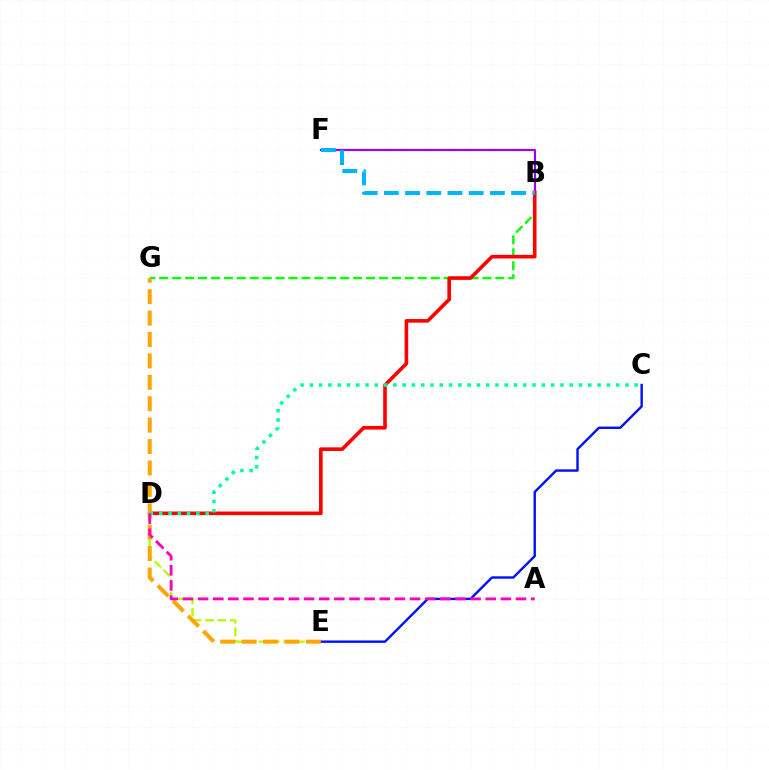{('D', 'E'): [{'color': '#b3ff00', 'line_style': 'dashed', 'thickness': 1.69}], ('B', 'G'): [{'color': '#08ff00', 'line_style': 'dashed', 'thickness': 1.76}], ('B', 'F'): [{'color': '#9b00ff', 'line_style': 'solid', 'thickness': 1.57}, {'color': '#00b5ff', 'line_style': 'dashed', 'thickness': 2.88}], ('C', 'E'): [{'color': '#0010ff', 'line_style': 'solid', 'thickness': 1.73}], ('B', 'D'): [{'color': '#ff0000', 'line_style': 'solid', 'thickness': 2.61}], ('E', 'G'): [{'color': '#ffa500', 'line_style': 'dashed', 'thickness': 2.91}], ('C', 'D'): [{'color': '#00ff9d', 'line_style': 'dotted', 'thickness': 2.52}], ('A', 'D'): [{'color': '#ff00bd', 'line_style': 'dashed', 'thickness': 2.06}]}